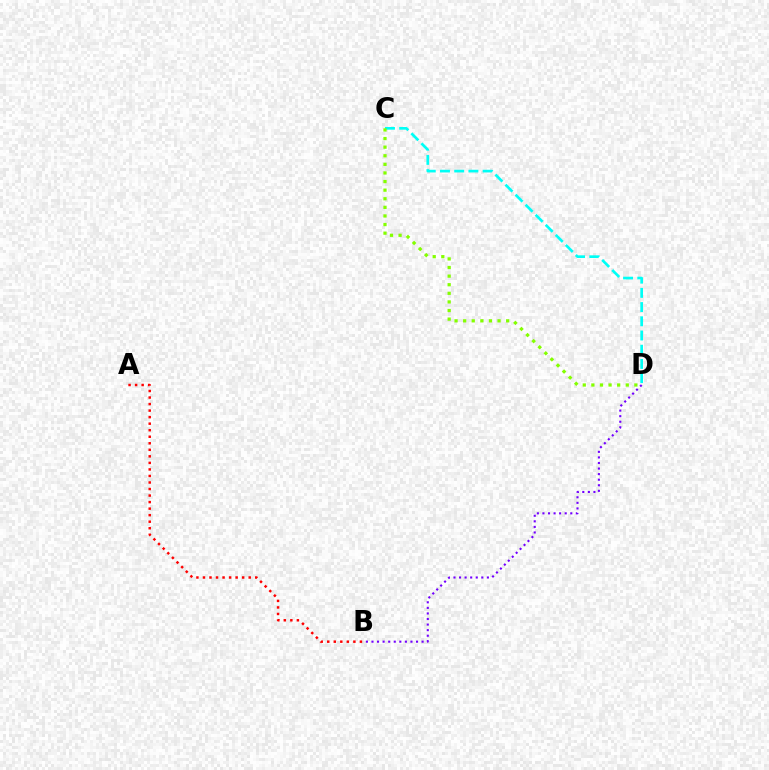{('C', 'D'): [{'color': '#00fff6', 'line_style': 'dashed', 'thickness': 1.93}, {'color': '#84ff00', 'line_style': 'dotted', 'thickness': 2.34}], ('B', 'D'): [{'color': '#7200ff', 'line_style': 'dotted', 'thickness': 1.51}], ('A', 'B'): [{'color': '#ff0000', 'line_style': 'dotted', 'thickness': 1.78}]}